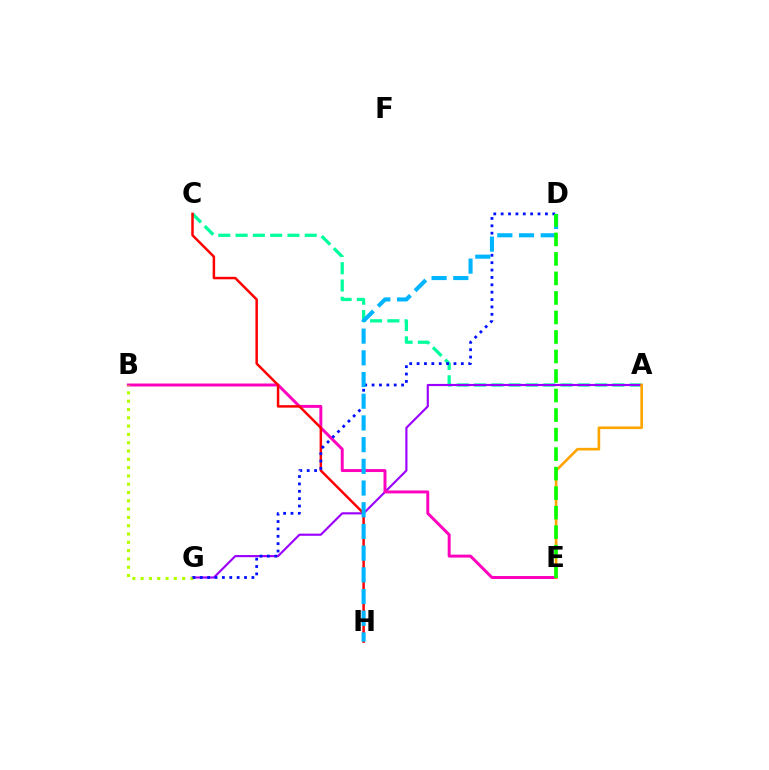{('A', 'C'): [{'color': '#00ff9d', 'line_style': 'dashed', 'thickness': 2.35}], ('A', 'G'): [{'color': '#9b00ff', 'line_style': 'solid', 'thickness': 1.54}], ('B', 'E'): [{'color': '#ff00bd', 'line_style': 'solid', 'thickness': 2.13}], ('C', 'H'): [{'color': '#ff0000', 'line_style': 'solid', 'thickness': 1.79}], ('B', 'G'): [{'color': '#b3ff00', 'line_style': 'dotted', 'thickness': 2.26}], ('D', 'G'): [{'color': '#0010ff', 'line_style': 'dotted', 'thickness': 2.0}], ('A', 'E'): [{'color': '#ffa500', 'line_style': 'solid', 'thickness': 1.89}], ('D', 'H'): [{'color': '#00b5ff', 'line_style': 'dashed', 'thickness': 2.95}], ('D', 'E'): [{'color': '#08ff00', 'line_style': 'dashed', 'thickness': 2.65}]}